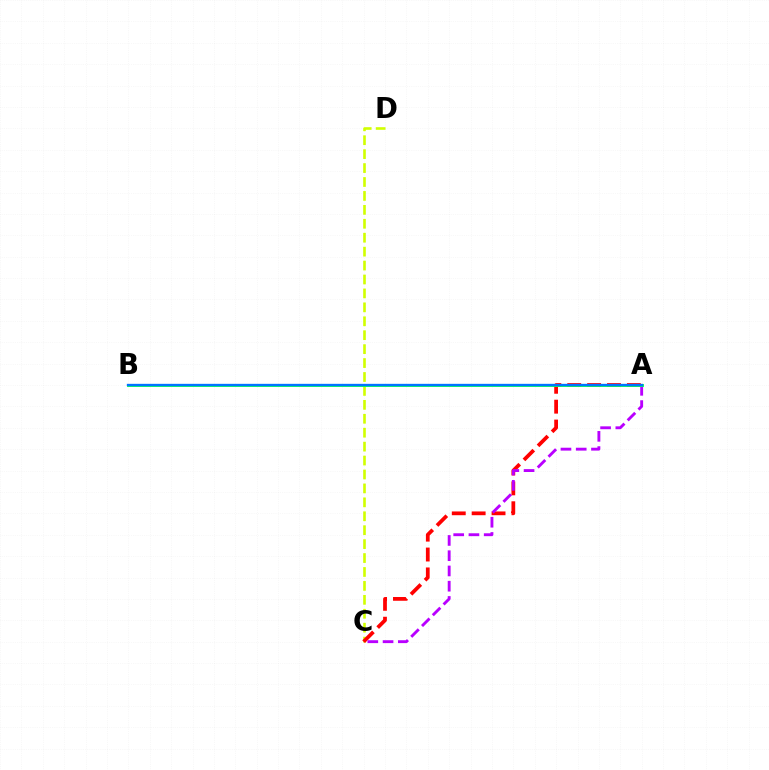{('C', 'D'): [{'color': '#d1ff00', 'line_style': 'dashed', 'thickness': 1.89}], ('A', 'C'): [{'color': '#ff0000', 'line_style': 'dashed', 'thickness': 2.7}, {'color': '#b900ff', 'line_style': 'dashed', 'thickness': 2.07}], ('A', 'B'): [{'color': '#00ff5c', 'line_style': 'solid', 'thickness': 2.07}, {'color': '#0074ff', 'line_style': 'solid', 'thickness': 1.68}]}